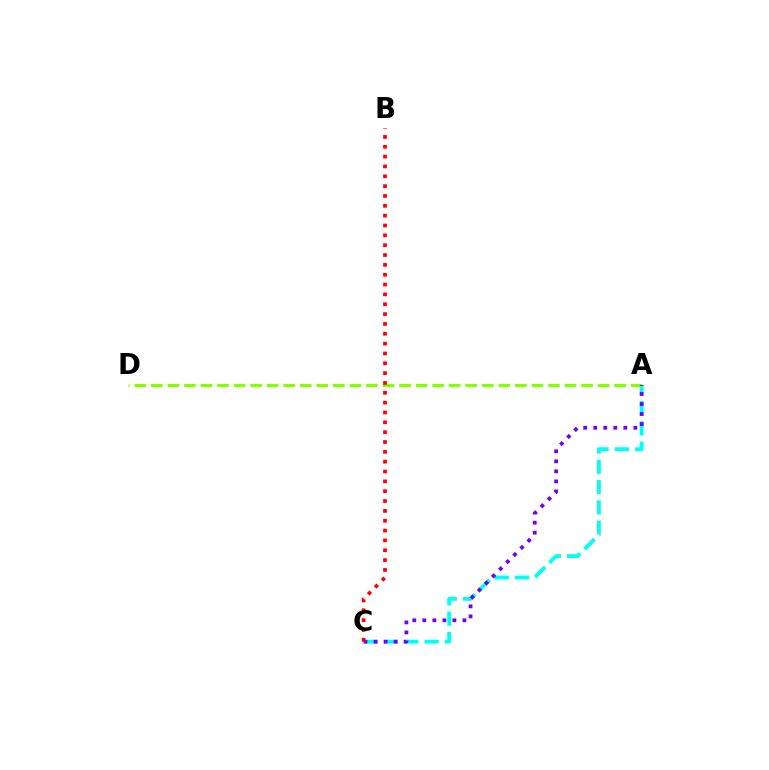{('A', 'C'): [{'color': '#00fff6', 'line_style': 'dashed', 'thickness': 2.76}, {'color': '#7200ff', 'line_style': 'dotted', 'thickness': 2.72}], ('A', 'D'): [{'color': '#84ff00', 'line_style': 'dashed', 'thickness': 2.25}], ('B', 'C'): [{'color': '#ff0000', 'line_style': 'dotted', 'thickness': 2.67}]}